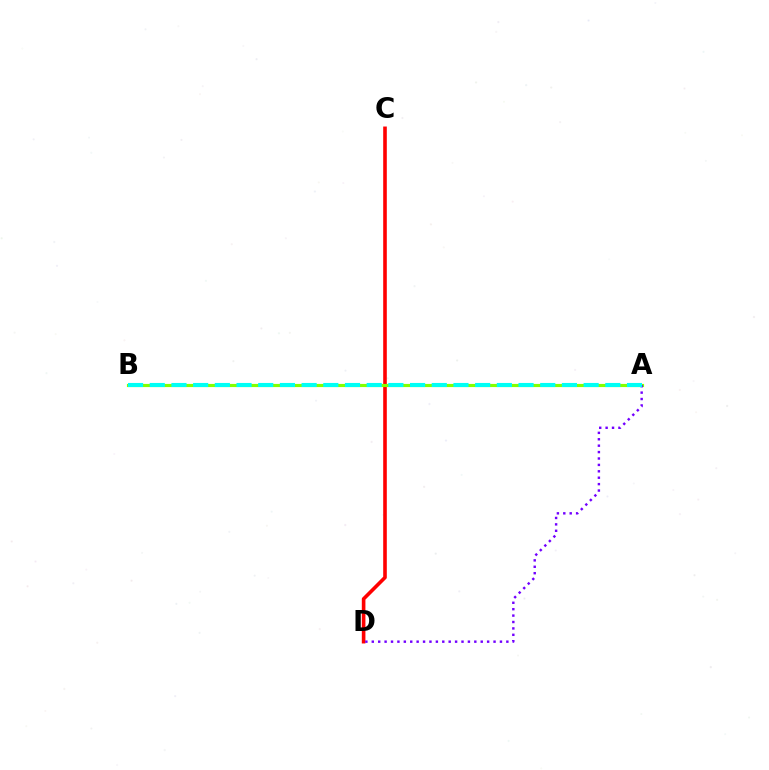{('C', 'D'): [{'color': '#ff0000', 'line_style': 'solid', 'thickness': 2.6}], ('A', 'B'): [{'color': '#84ff00', 'line_style': 'solid', 'thickness': 2.28}, {'color': '#00fff6', 'line_style': 'dashed', 'thickness': 2.95}], ('A', 'D'): [{'color': '#7200ff', 'line_style': 'dotted', 'thickness': 1.74}]}